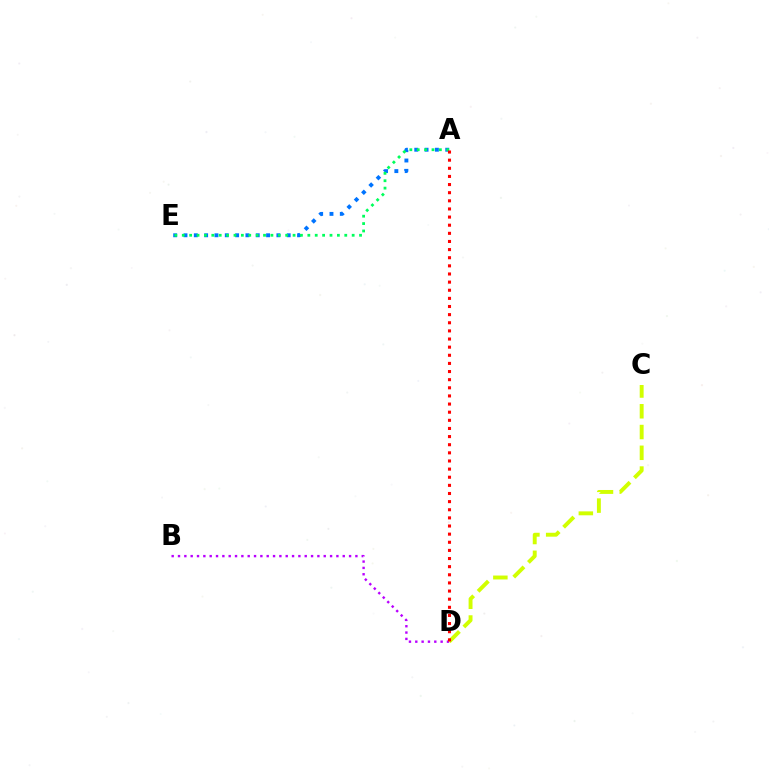{('A', 'E'): [{'color': '#0074ff', 'line_style': 'dotted', 'thickness': 2.8}, {'color': '#00ff5c', 'line_style': 'dotted', 'thickness': 2.01}], ('B', 'D'): [{'color': '#b900ff', 'line_style': 'dotted', 'thickness': 1.72}], ('C', 'D'): [{'color': '#d1ff00', 'line_style': 'dashed', 'thickness': 2.82}], ('A', 'D'): [{'color': '#ff0000', 'line_style': 'dotted', 'thickness': 2.21}]}